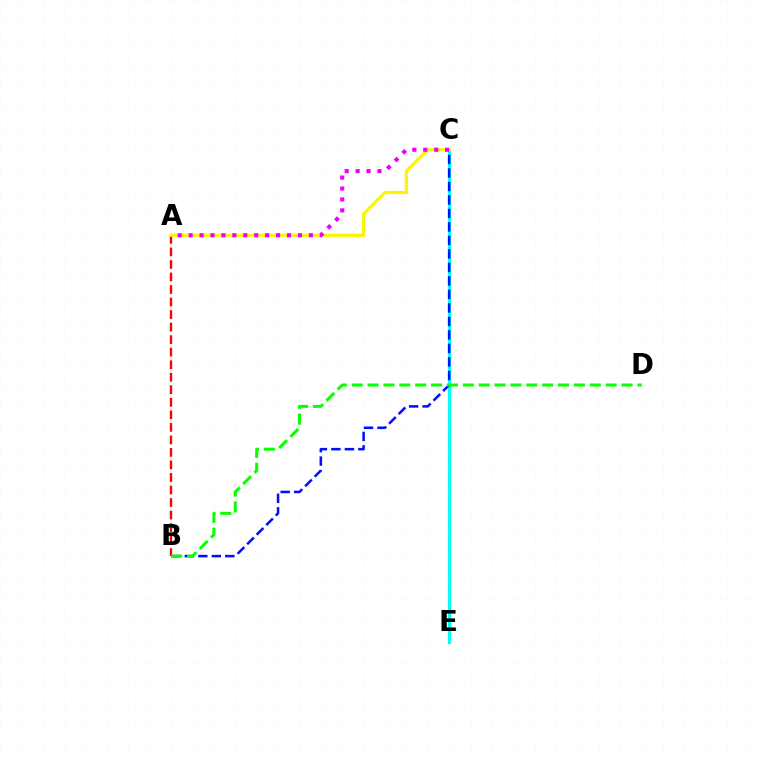{('C', 'E'): [{'color': '#00fff6', 'line_style': 'solid', 'thickness': 2.28}], ('B', 'C'): [{'color': '#0010ff', 'line_style': 'dashed', 'thickness': 1.83}], ('A', 'B'): [{'color': '#ff0000', 'line_style': 'dashed', 'thickness': 1.7}], ('A', 'C'): [{'color': '#fcf500', 'line_style': 'solid', 'thickness': 2.29}, {'color': '#ee00ff', 'line_style': 'dotted', 'thickness': 2.97}], ('B', 'D'): [{'color': '#08ff00', 'line_style': 'dashed', 'thickness': 2.16}]}